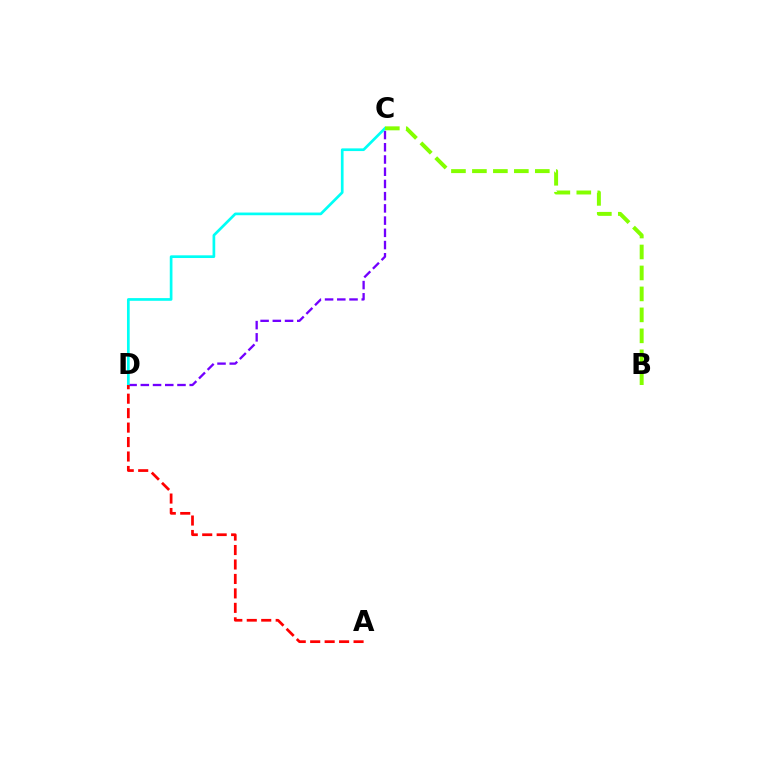{('C', 'D'): [{'color': '#7200ff', 'line_style': 'dashed', 'thickness': 1.66}, {'color': '#00fff6', 'line_style': 'solid', 'thickness': 1.94}], ('B', 'C'): [{'color': '#84ff00', 'line_style': 'dashed', 'thickness': 2.85}], ('A', 'D'): [{'color': '#ff0000', 'line_style': 'dashed', 'thickness': 1.96}]}